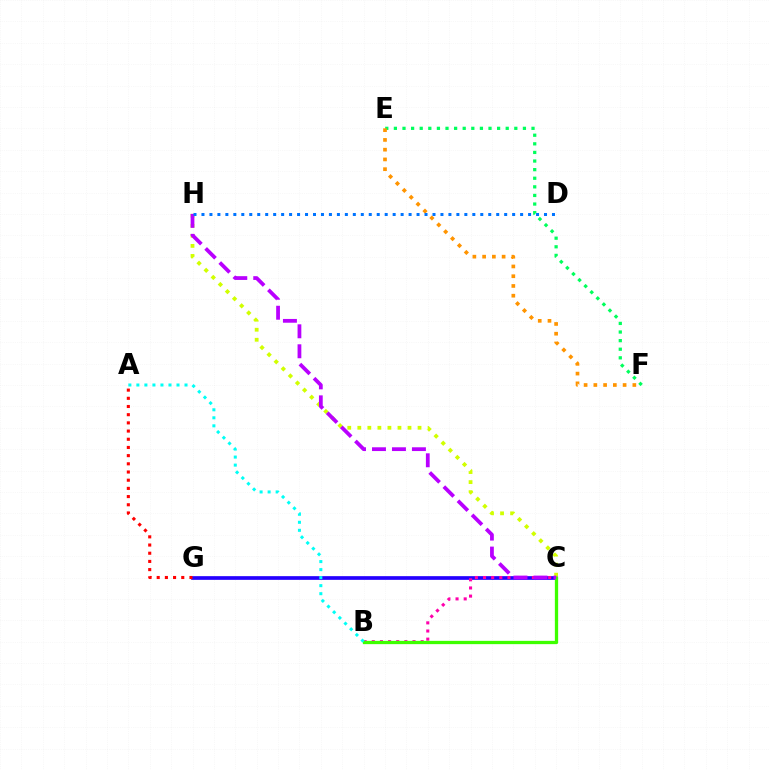{('C', 'G'): [{'color': '#2500ff', 'line_style': 'solid', 'thickness': 2.66}], ('B', 'C'): [{'color': '#ff00ac', 'line_style': 'dotted', 'thickness': 2.21}, {'color': '#3dff00', 'line_style': 'solid', 'thickness': 2.36}], ('C', 'H'): [{'color': '#d1ff00', 'line_style': 'dotted', 'thickness': 2.73}, {'color': '#b900ff', 'line_style': 'dashed', 'thickness': 2.71}], ('E', 'F'): [{'color': '#00ff5c', 'line_style': 'dotted', 'thickness': 2.34}, {'color': '#ff9400', 'line_style': 'dotted', 'thickness': 2.65}], ('A', 'G'): [{'color': '#ff0000', 'line_style': 'dotted', 'thickness': 2.22}], ('D', 'H'): [{'color': '#0074ff', 'line_style': 'dotted', 'thickness': 2.16}], ('A', 'B'): [{'color': '#00fff6', 'line_style': 'dotted', 'thickness': 2.18}]}